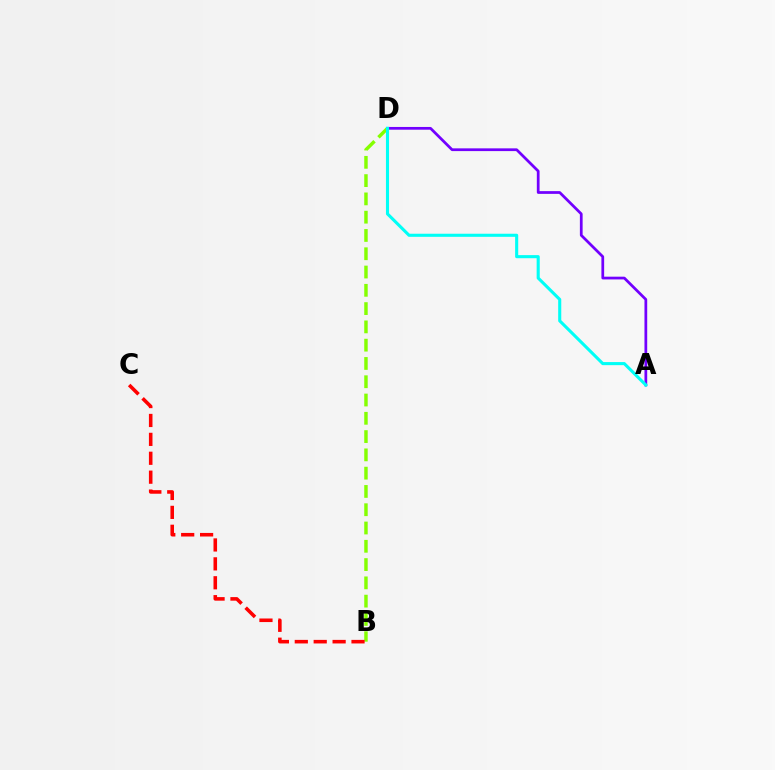{('B', 'D'): [{'color': '#84ff00', 'line_style': 'dashed', 'thickness': 2.48}], ('B', 'C'): [{'color': '#ff0000', 'line_style': 'dashed', 'thickness': 2.57}], ('A', 'D'): [{'color': '#7200ff', 'line_style': 'solid', 'thickness': 1.97}, {'color': '#00fff6', 'line_style': 'solid', 'thickness': 2.23}]}